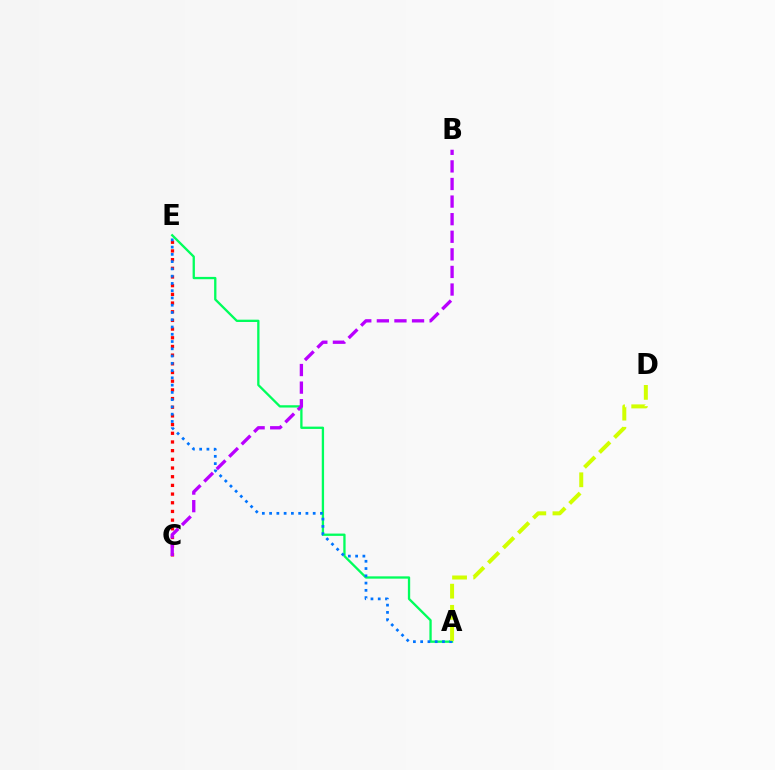{('C', 'E'): [{'color': '#ff0000', 'line_style': 'dotted', 'thickness': 2.36}], ('A', 'E'): [{'color': '#00ff5c', 'line_style': 'solid', 'thickness': 1.66}, {'color': '#0074ff', 'line_style': 'dotted', 'thickness': 1.97}], ('B', 'C'): [{'color': '#b900ff', 'line_style': 'dashed', 'thickness': 2.39}], ('A', 'D'): [{'color': '#d1ff00', 'line_style': 'dashed', 'thickness': 2.87}]}